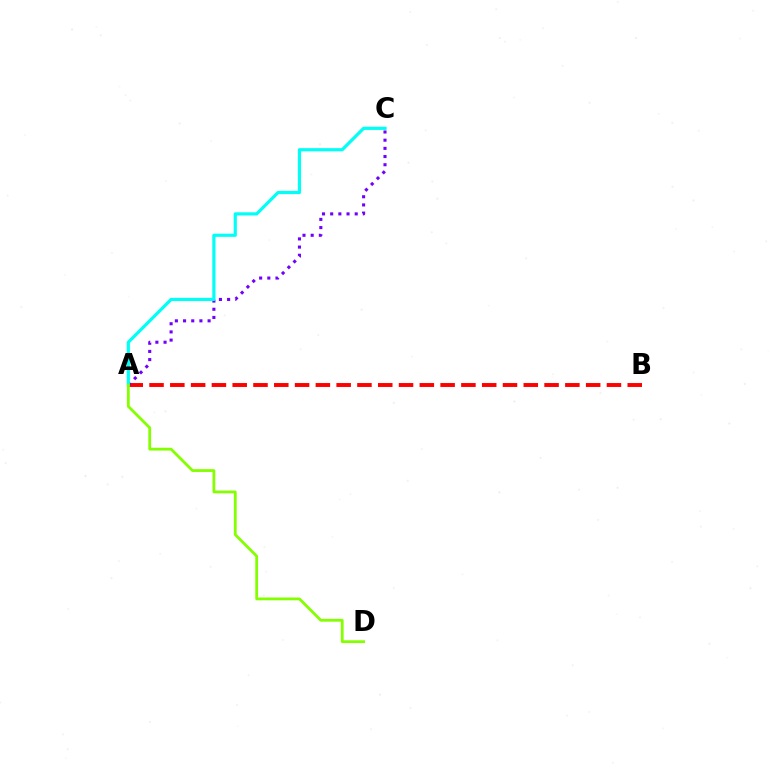{('A', 'B'): [{'color': '#ff0000', 'line_style': 'dashed', 'thickness': 2.82}], ('A', 'C'): [{'color': '#7200ff', 'line_style': 'dotted', 'thickness': 2.22}, {'color': '#00fff6', 'line_style': 'solid', 'thickness': 2.29}], ('A', 'D'): [{'color': '#84ff00', 'line_style': 'solid', 'thickness': 2.01}]}